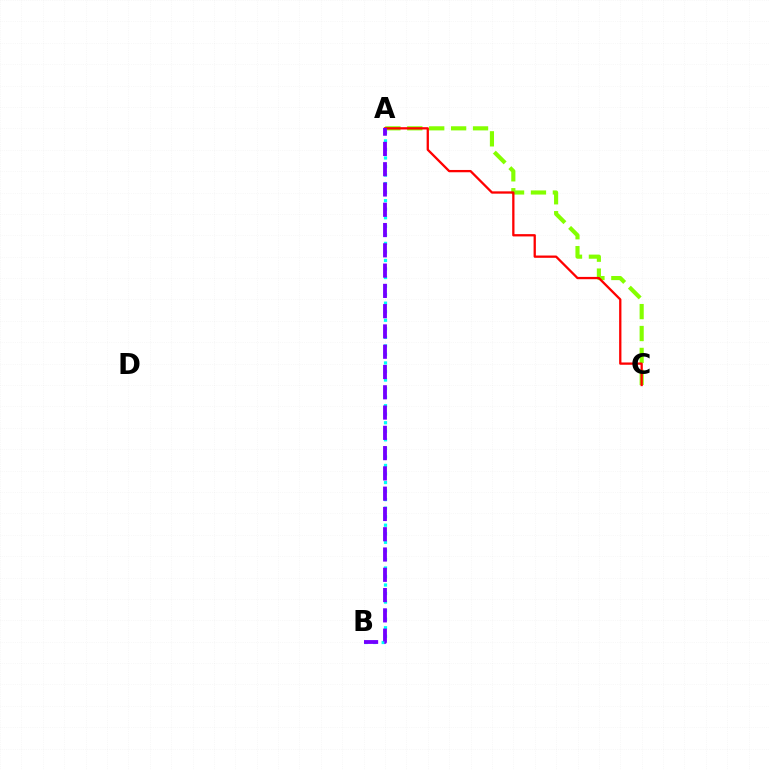{('A', 'C'): [{'color': '#84ff00', 'line_style': 'dashed', 'thickness': 2.98}, {'color': '#ff0000', 'line_style': 'solid', 'thickness': 1.65}], ('A', 'B'): [{'color': '#00fff6', 'line_style': 'dotted', 'thickness': 2.32}, {'color': '#7200ff', 'line_style': 'dashed', 'thickness': 2.75}]}